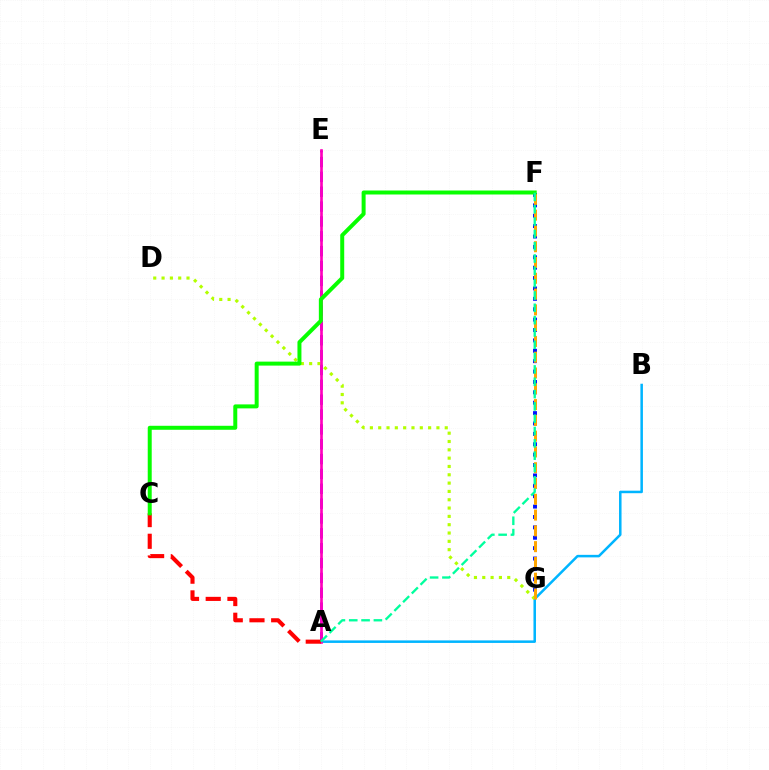{('F', 'G'): [{'color': '#0010ff', 'line_style': 'dotted', 'thickness': 2.82}, {'color': '#ffa500', 'line_style': 'dashed', 'thickness': 2.14}], ('A', 'B'): [{'color': '#00b5ff', 'line_style': 'solid', 'thickness': 1.81}], ('A', 'E'): [{'color': '#9b00ff', 'line_style': 'dashed', 'thickness': 2.02}, {'color': '#ff00bd', 'line_style': 'solid', 'thickness': 1.91}], ('D', 'G'): [{'color': '#b3ff00', 'line_style': 'dotted', 'thickness': 2.26}], ('A', 'C'): [{'color': '#ff0000', 'line_style': 'dashed', 'thickness': 2.95}], ('C', 'F'): [{'color': '#08ff00', 'line_style': 'solid', 'thickness': 2.87}], ('A', 'F'): [{'color': '#00ff9d', 'line_style': 'dashed', 'thickness': 1.67}]}